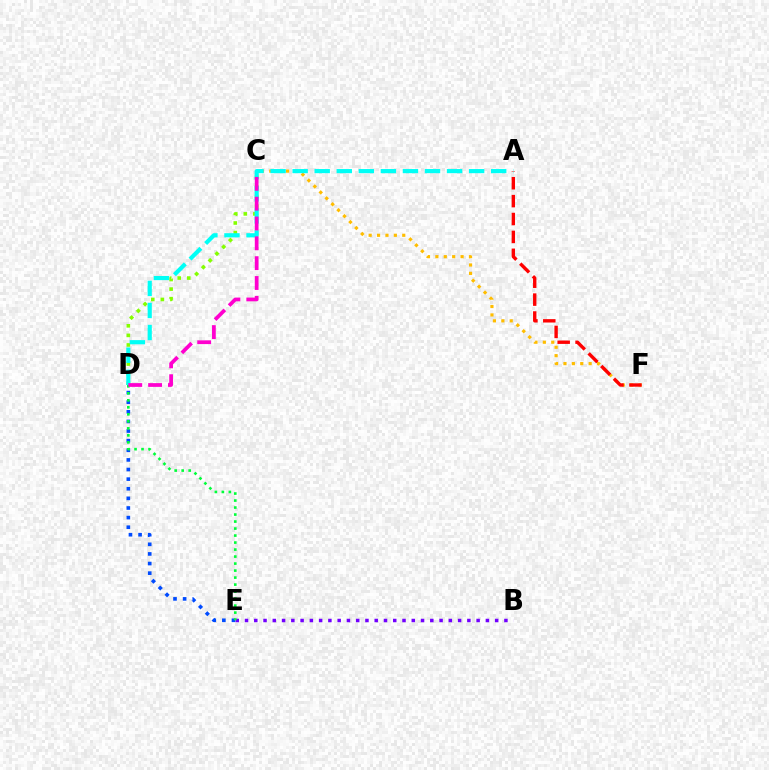{('C', 'D'): [{'color': '#84ff00', 'line_style': 'dotted', 'thickness': 2.6}, {'color': '#ff00cf', 'line_style': 'dashed', 'thickness': 2.69}], ('D', 'E'): [{'color': '#004bff', 'line_style': 'dotted', 'thickness': 2.61}, {'color': '#00ff39', 'line_style': 'dotted', 'thickness': 1.9}], ('C', 'F'): [{'color': '#ffbd00', 'line_style': 'dotted', 'thickness': 2.28}], ('A', 'F'): [{'color': '#ff0000', 'line_style': 'dashed', 'thickness': 2.43}], ('A', 'D'): [{'color': '#00fff6', 'line_style': 'dashed', 'thickness': 3.0}], ('B', 'E'): [{'color': '#7200ff', 'line_style': 'dotted', 'thickness': 2.52}]}